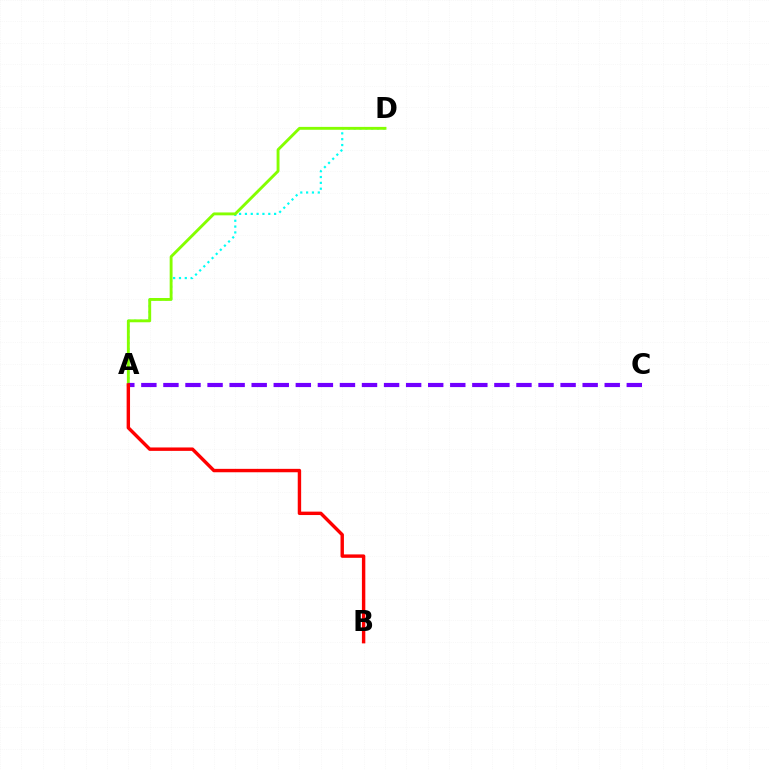{('A', 'D'): [{'color': '#00fff6', 'line_style': 'dotted', 'thickness': 1.59}, {'color': '#84ff00', 'line_style': 'solid', 'thickness': 2.07}], ('A', 'C'): [{'color': '#7200ff', 'line_style': 'dashed', 'thickness': 3.0}], ('A', 'B'): [{'color': '#ff0000', 'line_style': 'solid', 'thickness': 2.45}]}